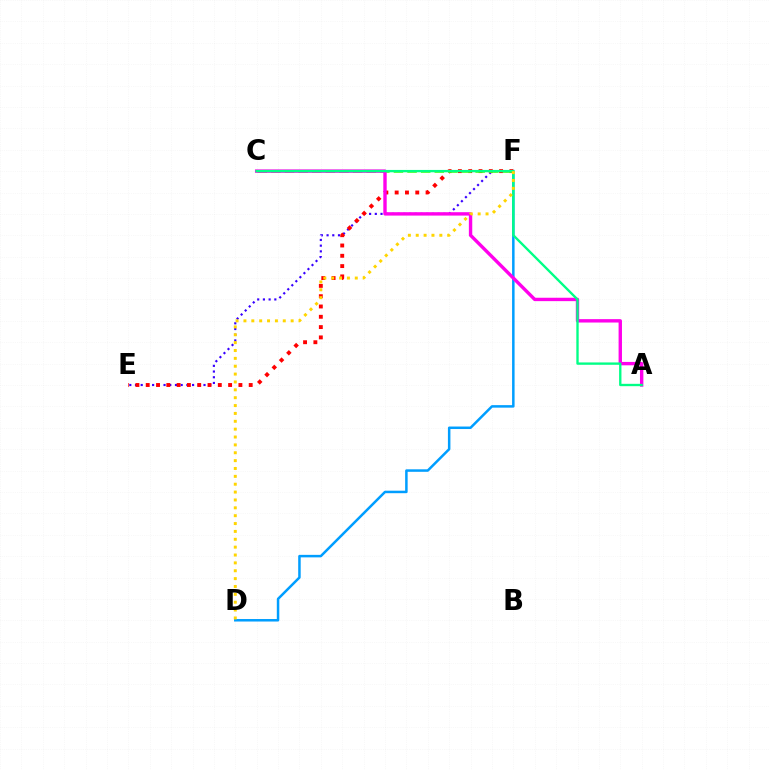{('E', 'F'): [{'color': '#3700ff', 'line_style': 'dotted', 'thickness': 1.55}, {'color': '#ff0000', 'line_style': 'dotted', 'thickness': 2.8}], ('D', 'F'): [{'color': '#009eff', 'line_style': 'solid', 'thickness': 1.8}, {'color': '#ffd500', 'line_style': 'dotted', 'thickness': 2.14}], ('C', 'F'): [{'color': '#4fff00', 'line_style': 'dashed', 'thickness': 1.85}], ('A', 'C'): [{'color': '#ff00ed', 'line_style': 'solid', 'thickness': 2.44}, {'color': '#00ff86', 'line_style': 'solid', 'thickness': 1.69}]}